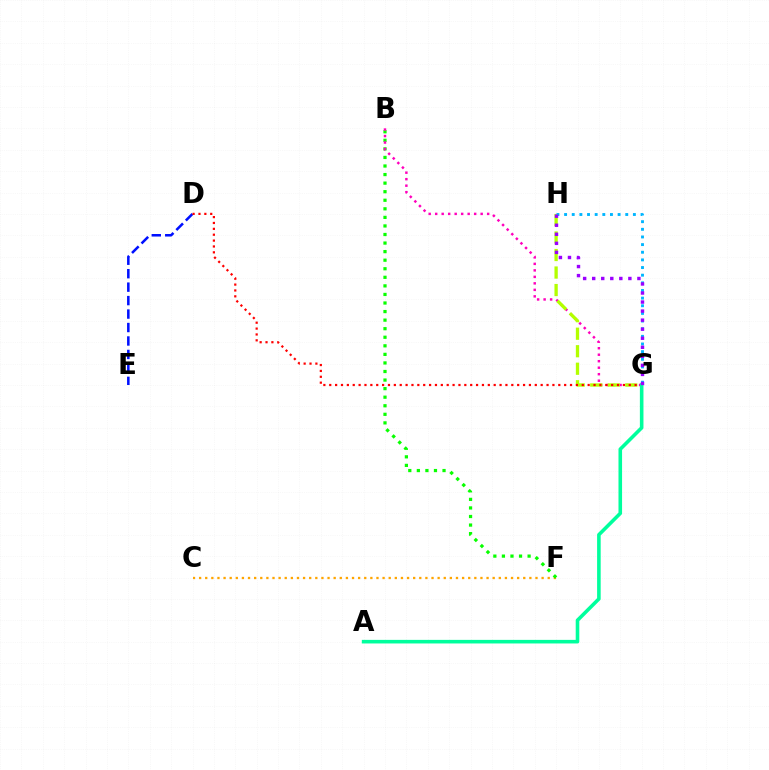{('D', 'E'): [{'color': '#0010ff', 'line_style': 'dashed', 'thickness': 1.83}], ('C', 'F'): [{'color': '#ffa500', 'line_style': 'dotted', 'thickness': 1.66}], ('B', 'F'): [{'color': '#08ff00', 'line_style': 'dotted', 'thickness': 2.33}], ('B', 'G'): [{'color': '#ff00bd', 'line_style': 'dotted', 'thickness': 1.77}], ('G', 'H'): [{'color': '#b3ff00', 'line_style': 'dashed', 'thickness': 2.38}, {'color': '#00b5ff', 'line_style': 'dotted', 'thickness': 2.08}, {'color': '#9b00ff', 'line_style': 'dotted', 'thickness': 2.46}], ('D', 'G'): [{'color': '#ff0000', 'line_style': 'dotted', 'thickness': 1.6}], ('A', 'G'): [{'color': '#00ff9d', 'line_style': 'solid', 'thickness': 2.58}]}